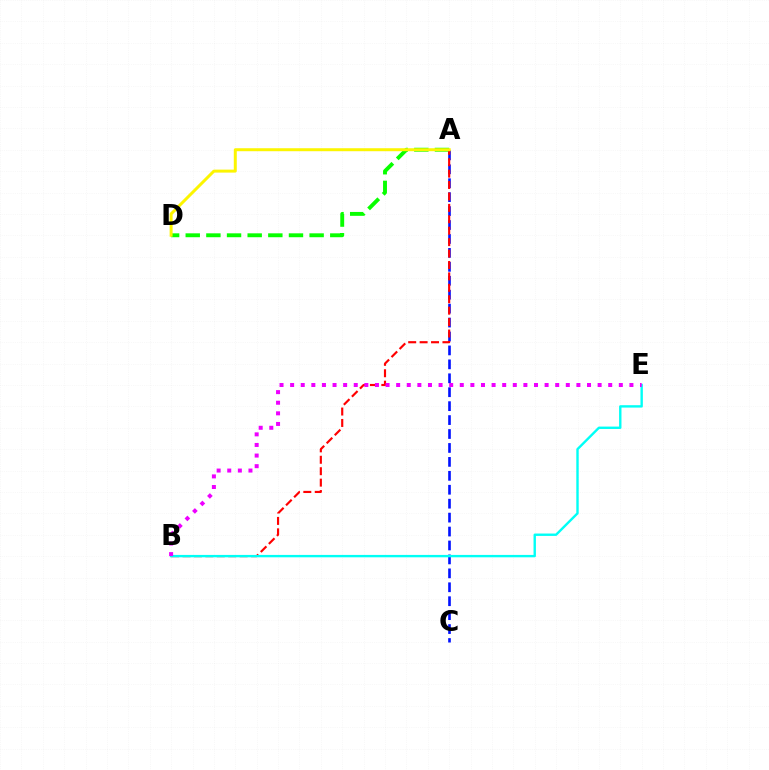{('A', 'D'): [{'color': '#08ff00', 'line_style': 'dashed', 'thickness': 2.8}, {'color': '#fcf500', 'line_style': 'solid', 'thickness': 2.15}], ('A', 'C'): [{'color': '#0010ff', 'line_style': 'dashed', 'thickness': 1.89}], ('A', 'B'): [{'color': '#ff0000', 'line_style': 'dashed', 'thickness': 1.55}], ('B', 'E'): [{'color': '#00fff6', 'line_style': 'solid', 'thickness': 1.72}, {'color': '#ee00ff', 'line_style': 'dotted', 'thickness': 2.88}]}